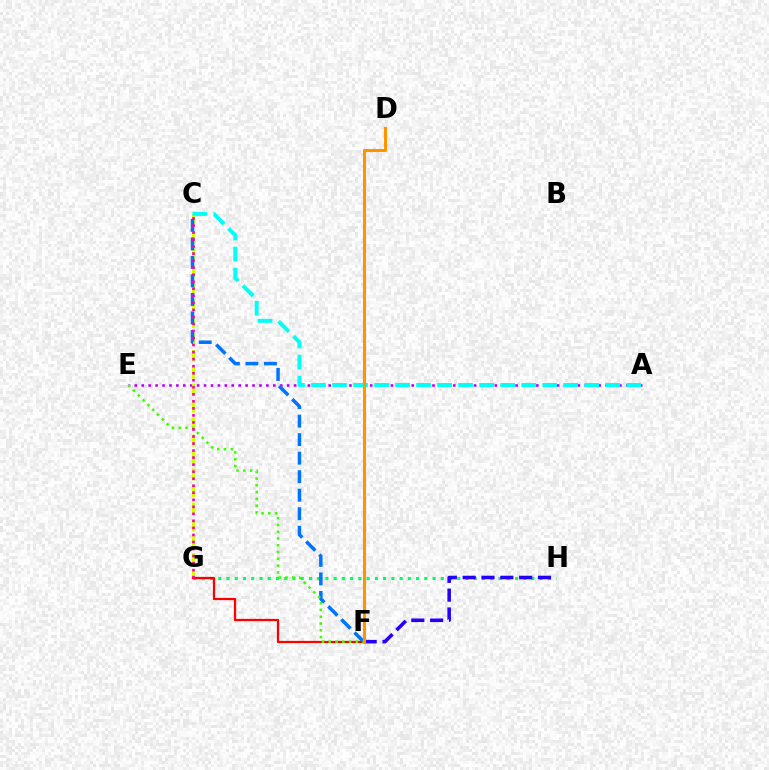{('A', 'E'): [{'color': '#b900ff', 'line_style': 'dotted', 'thickness': 1.88}], ('C', 'G'): [{'color': '#d1ff00', 'line_style': 'dashed', 'thickness': 2.3}, {'color': '#ff00ac', 'line_style': 'dotted', 'thickness': 1.91}], ('A', 'C'): [{'color': '#00fff6', 'line_style': 'dashed', 'thickness': 2.86}], ('G', 'H'): [{'color': '#00ff5c', 'line_style': 'dotted', 'thickness': 2.24}], ('C', 'F'): [{'color': '#0074ff', 'line_style': 'dashed', 'thickness': 2.51}], ('F', 'H'): [{'color': '#2500ff', 'line_style': 'dashed', 'thickness': 2.56}], ('F', 'G'): [{'color': '#ff0000', 'line_style': 'solid', 'thickness': 1.62}], ('D', 'F'): [{'color': '#ff9400', 'line_style': 'solid', 'thickness': 2.21}], ('E', 'F'): [{'color': '#3dff00', 'line_style': 'dotted', 'thickness': 1.84}]}